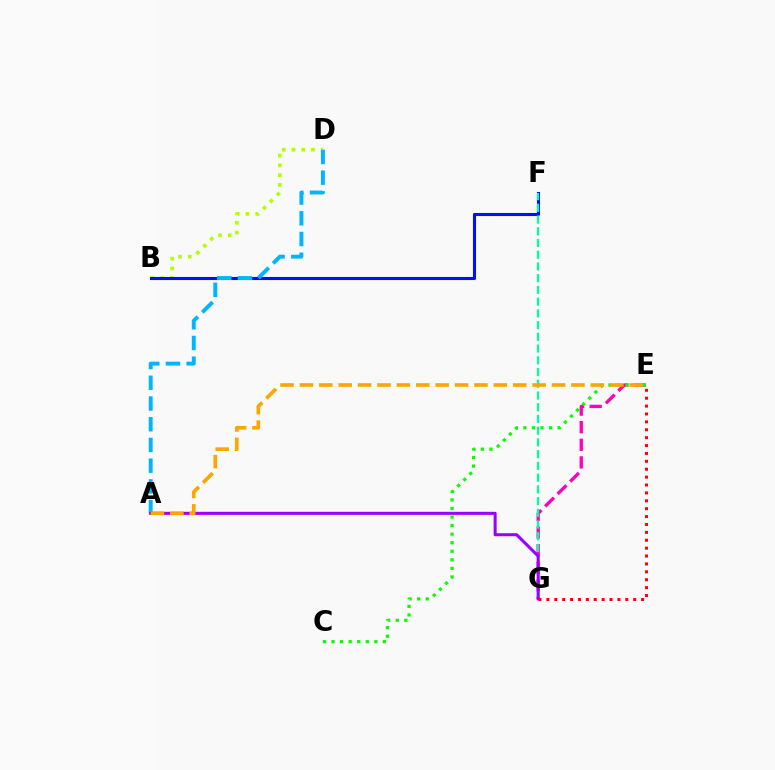{('B', 'D'): [{'color': '#b3ff00', 'line_style': 'dotted', 'thickness': 2.65}], ('E', 'G'): [{'color': '#ff00bd', 'line_style': 'dashed', 'thickness': 2.39}, {'color': '#ff0000', 'line_style': 'dotted', 'thickness': 2.14}], ('B', 'F'): [{'color': '#0010ff', 'line_style': 'solid', 'thickness': 2.23}], ('C', 'E'): [{'color': '#08ff00', 'line_style': 'dotted', 'thickness': 2.33}], ('A', 'D'): [{'color': '#00b5ff', 'line_style': 'dashed', 'thickness': 2.81}], ('F', 'G'): [{'color': '#00ff9d', 'line_style': 'dashed', 'thickness': 1.59}], ('A', 'G'): [{'color': '#9b00ff', 'line_style': 'solid', 'thickness': 2.19}], ('A', 'E'): [{'color': '#ffa500', 'line_style': 'dashed', 'thickness': 2.63}]}